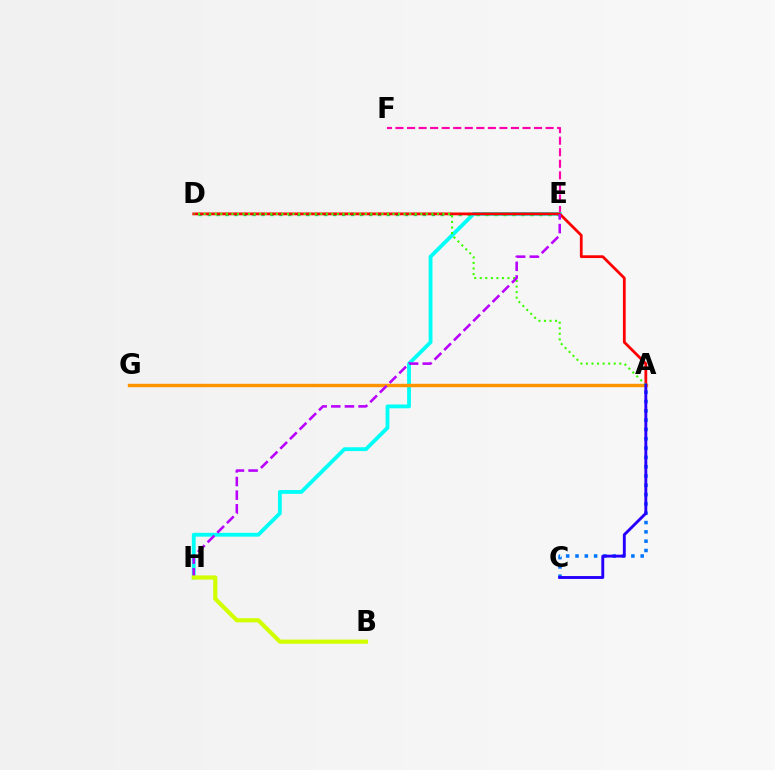{('A', 'C'): [{'color': '#0074ff', 'line_style': 'dotted', 'thickness': 2.53}, {'color': '#2500ff', 'line_style': 'solid', 'thickness': 2.08}], ('E', 'F'): [{'color': '#ff00ac', 'line_style': 'dashed', 'thickness': 1.57}], ('E', 'H'): [{'color': '#00fff6', 'line_style': 'solid', 'thickness': 2.75}, {'color': '#b900ff', 'line_style': 'dashed', 'thickness': 1.85}], ('D', 'E'): [{'color': '#00ff5c', 'line_style': 'dotted', 'thickness': 2.44}], ('A', 'D'): [{'color': '#ff0000', 'line_style': 'solid', 'thickness': 2.0}, {'color': '#3dff00', 'line_style': 'dotted', 'thickness': 1.51}], ('A', 'G'): [{'color': '#ff9400', 'line_style': 'solid', 'thickness': 2.46}], ('B', 'H'): [{'color': '#d1ff00', 'line_style': 'solid', 'thickness': 3.0}]}